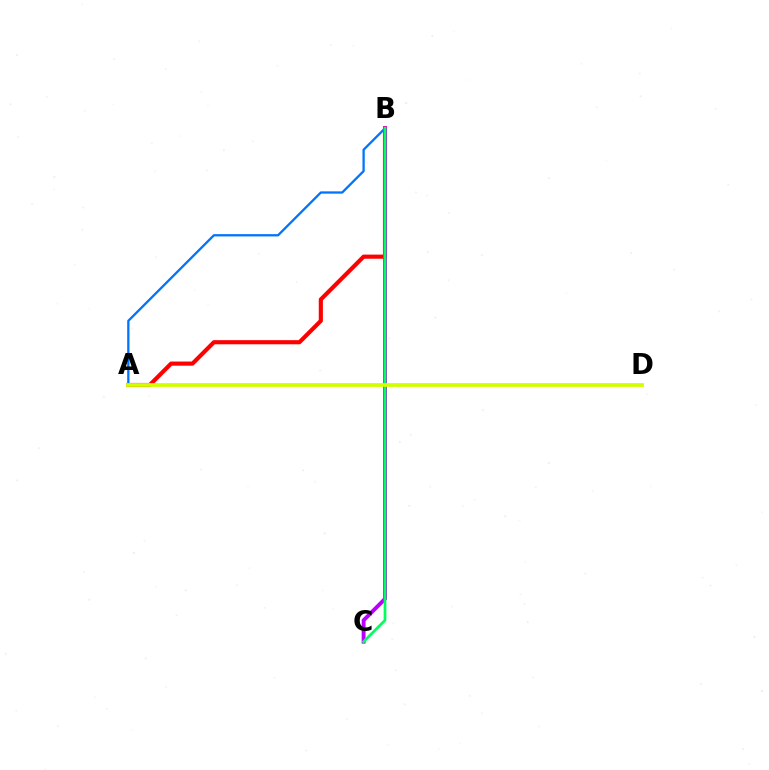{('A', 'B'): [{'color': '#ff0000', 'line_style': 'solid', 'thickness': 2.98}, {'color': '#0074ff', 'line_style': 'solid', 'thickness': 1.65}], ('B', 'C'): [{'color': '#b900ff', 'line_style': 'solid', 'thickness': 2.8}, {'color': '#00ff5c', 'line_style': 'solid', 'thickness': 1.96}], ('A', 'D'): [{'color': '#d1ff00', 'line_style': 'solid', 'thickness': 2.72}]}